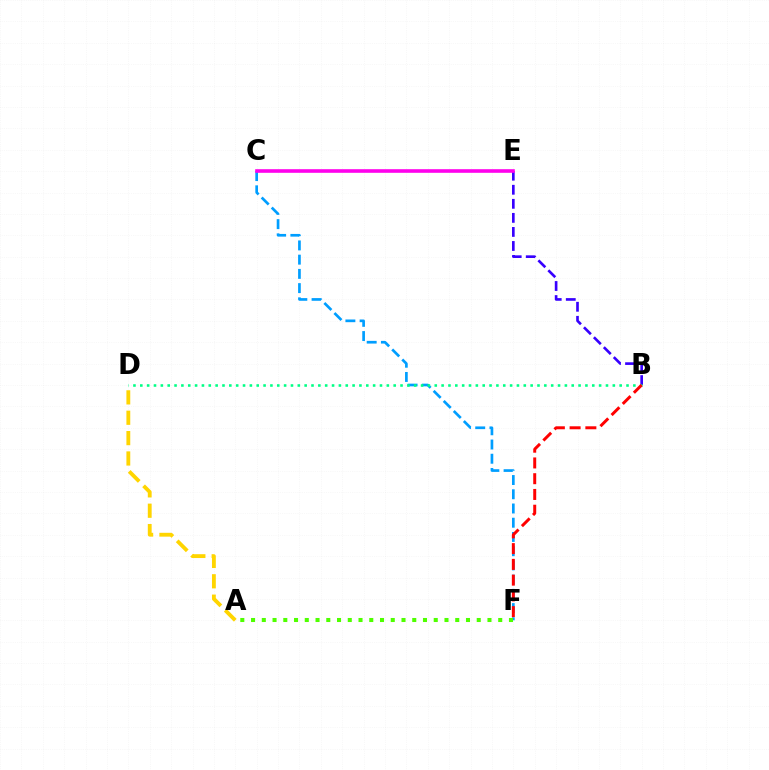{('C', 'F'): [{'color': '#009eff', 'line_style': 'dashed', 'thickness': 1.93}], ('A', 'F'): [{'color': '#4fff00', 'line_style': 'dotted', 'thickness': 2.92}], ('B', 'E'): [{'color': '#3700ff', 'line_style': 'dashed', 'thickness': 1.91}], ('B', 'D'): [{'color': '#00ff86', 'line_style': 'dotted', 'thickness': 1.86}], ('B', 'F'): [{'color': '#ff0000', 'line_style': 'dashed', 'thickness': 2.14}], ('A', 'D'): [{'color': '#ffd500', 'line_style': 'dashed', 'thickness': 2.77}], ('C', 'E'): [{'color': '#ff00ed', 'line_style': 'solid', 'thickness': 2.6}]}